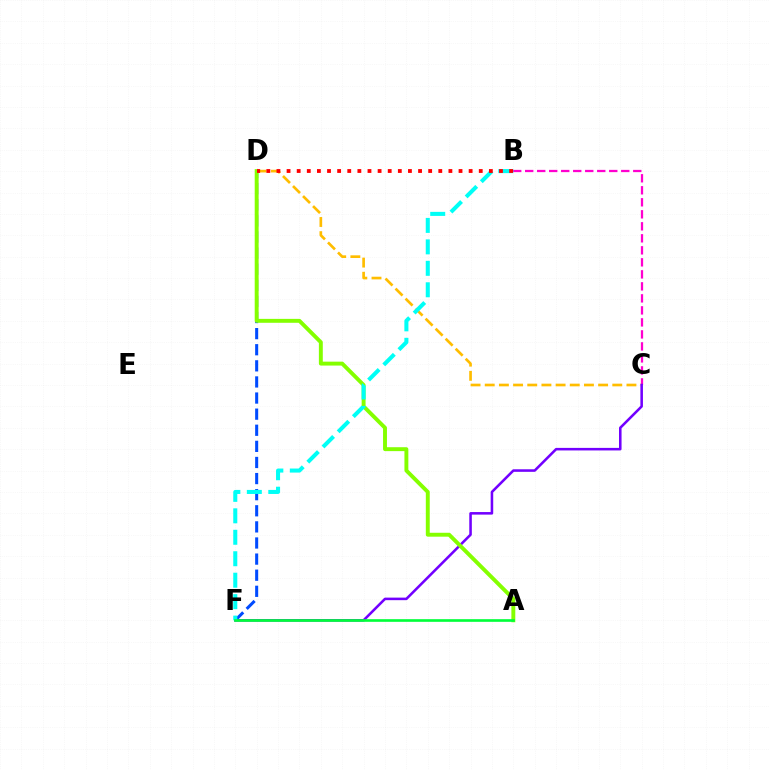{('D', 'F'): [{'color': '#004bff', 'line_style': 'dashed', 'thickness': 2.19}], ('B', 'C'): [{'color': '#ff00cf', 'line_style': 'dashed', 'thickness': 1.63}], ('C', 'D'): [{'color': '#ffbd00', 'line_style': 'dashed', 'thickness': 1.93}], ('C', 'F'): [{'color': '#7200ff', 'line_style': 'solid', 'thickness': 1.84}], ('A', 'D'): [{'color': '#84ff00', 'line_style': 'solid', 'thickness': 2.82}], ('B', 'F'): [{'color': '#00fff6', 'line_style': 'dashed', 'thickness': 2.92}], ('A', 'F'): [{'color': '#00ff39', 'line_style': 'solid', 'thickness': 1.91}], ('B', 'D'): [{'color': '#ff0000', 'line_style': 'dotted', 'thickness': 2.75}]}